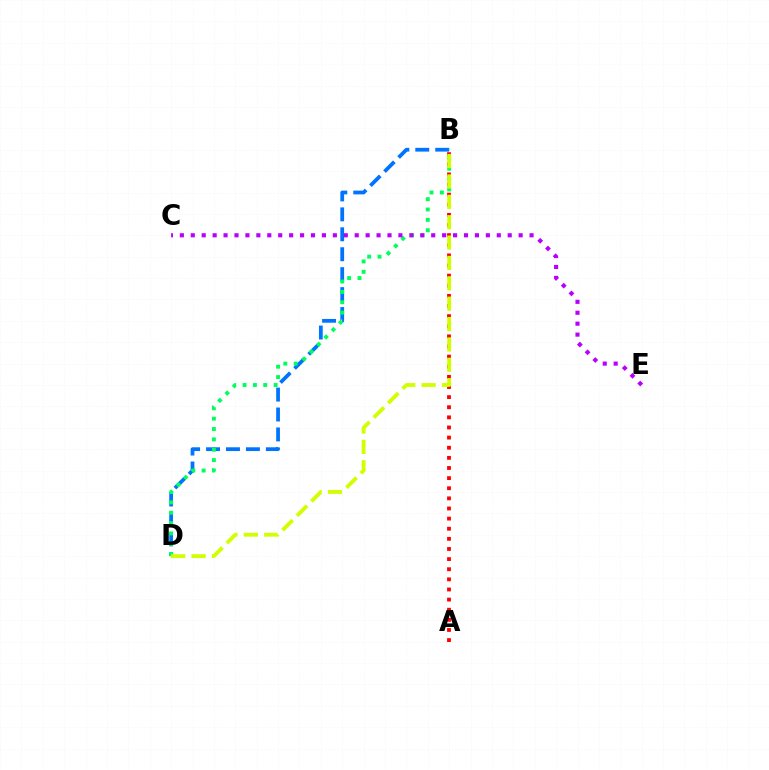{('B', 'D'): [{'color': '#0074ff', 'line_style': 'dashed', 'thickness': 2.71}, {'color': '#00ff5c', 'line_style': 'dotted', 'thickness': 2.81}, {'color': '#d1ff00', 'line_style': 'dashed', 'thickness': 2.77}], ('A', 'B'): [{'color': '#ff0000', 'line_style': 'dotted', 'thickness': 2.75}], ('C', 'E'): [{'color': '#b900ff', 'line_style': 'dotted', 'thickness': 2.97}]}